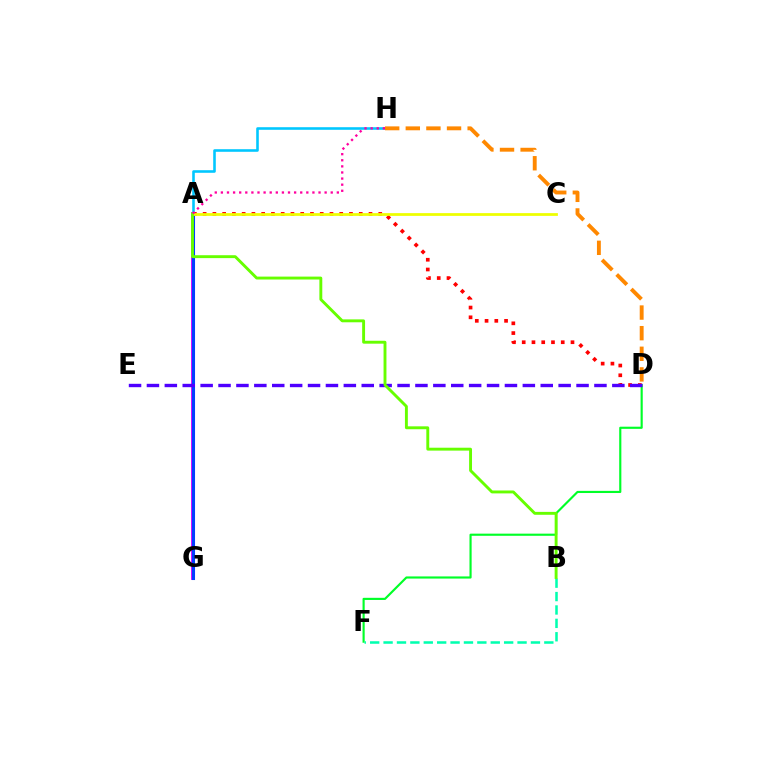{('A', 'G'): [{'color': '#d600ff', 'line_style': 'solid', 'thickness': 2.77}, {'color': '#003fff', 'line_style': 'solid', 'thickness': 2.21}], ('D', 'F'): [{'color': '#00ff27', 'line_style': 'solid', 'thickness': 1.55}], ('B', 'F'): [{'color': '#00ffaf', 'line_style': 'dashed', 'thickness': 1.82}], ('A', 'H'): [{'color': '#00c7ff', 'line_style': 'solid', 'thickness': 1.86}, {'color': '#ff00a0', 'line_style': 'dotted', 'thickness': 1.66}], ('A', 'D'): [{'color': '#ff0000', 'line_style': 'dotted', 'thickness': 2.65}], ('A', 'C'): [{'color': '#eeff00', 'line_style': 'solid', 'thickness': 1.99}], ('D', 'E'): [{'color': '#4f00ff', 'line_style': 'dashed', 'thickness': 2.43}], ('A', 'B'): [{'color': '#66ff00', 'line_style': 'solid', 'thickness': 2.09}], ('D', 'H'): [{'color': '#ff8800', 'line_style': 'dashed', 'thickness': 2.8}]}